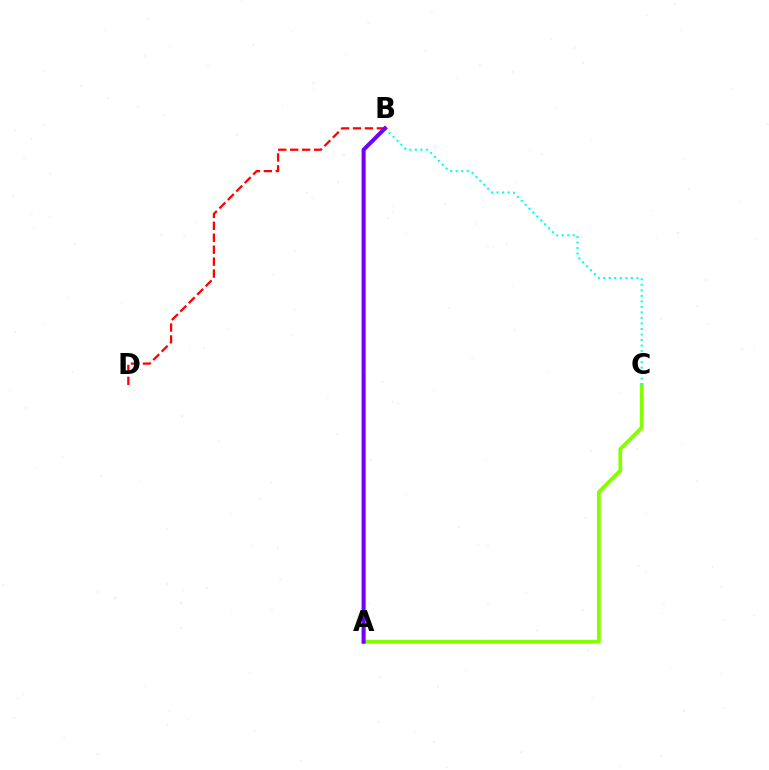{('A', 'C'): [{'color': '#84ff00', 'line_style': 'solid', 'thickness': 2.71}], ('B', 'D'): [{'color': '#ff0000', 'line_style': 'dashed', 'thickness': 1.62}], ('B', 'C'): [{'color': '#00fff6', 'line_style': 'dotted', 'thickness': 1.5}], ('A', 'B'): [{'color': '#7200ff', 'line_style': 'solid', 'thickness': 2.91}]}